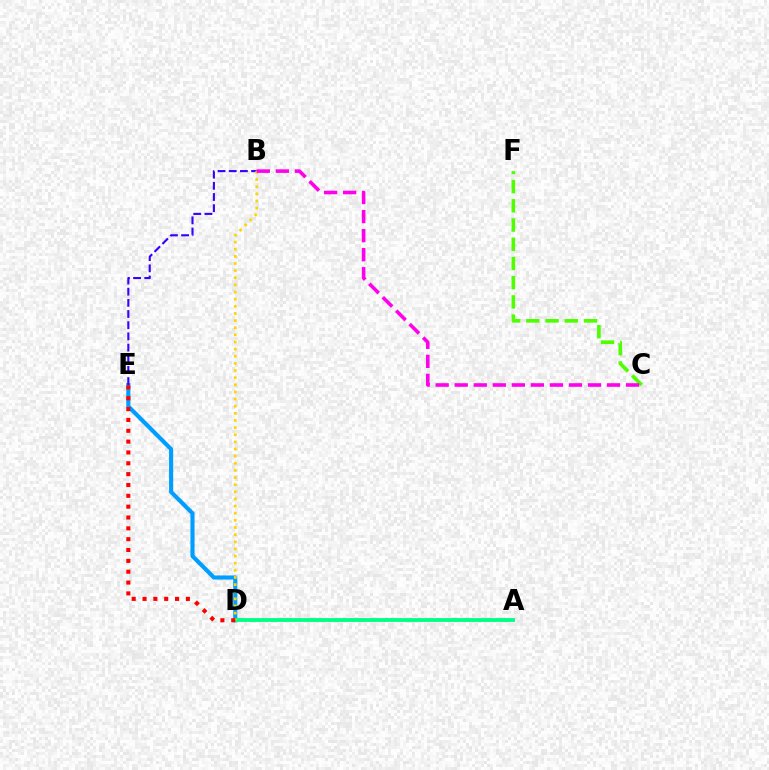{('D', 'E'): [{'color': '#009eff', 'line_style': 'solid', 'thickness': 2.97}, {'color': '#ff0000', 'line_style': 'dotted', 'thickness': 2.95}], ('B', 'E'): [{'color': '#3700ff', 'line_style': 'dashed', 'thickness': 1.52}], ('C', 'F'): [{'color': '#4fff00', 'line_style': 'dashed', 'thickness': 2.61}], ('A', 'D'): [{'color': '#00ff86', 'line_style': 'solid', 'thickness': 2.76}], ('B', 'D'): [{'color': '#ffd500', 'line_style': 'dotted', 'thickness': 1.94}], ('B', 'C'): [{'color': '#ff00ed', 'line_style': 'dashed', 'thickness': 2.59}]}